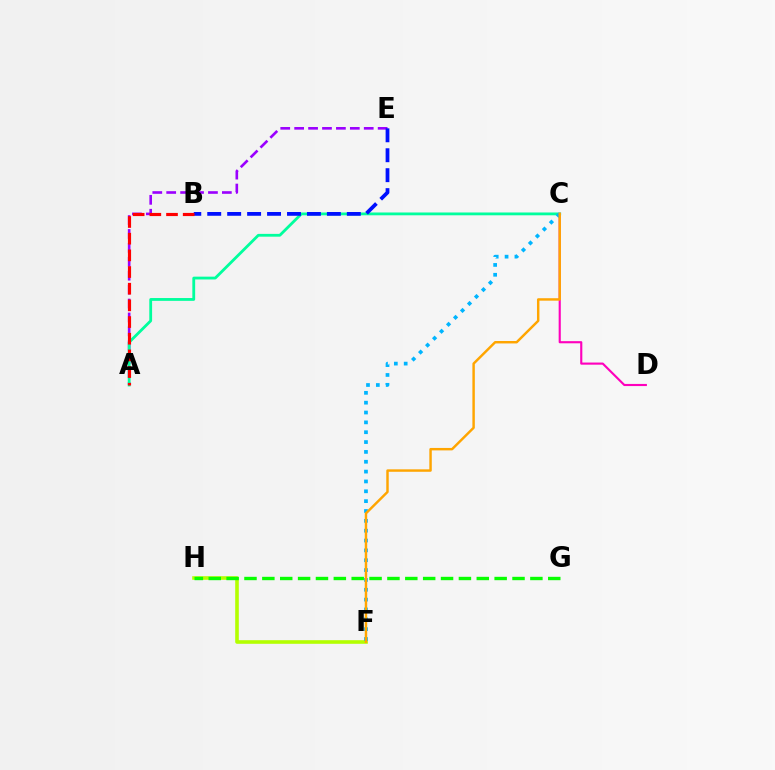{('A', 'E'): [{'color': '#9b00ff', 'line_style': 'dashed', 'thickness': 1.89}], ('A', 'C'): [{'color': '#00ff9d', 'line_style': 'solid', 'thickness': 2.02}], ('C', 'D'): [{'color': '#ff00bd', 'line_style': 'solid', 'thickness': 1.54}], ('B', 'E'): [{'color': '#0010ff', 'line_style': 'dashed', 'thickness': 2.71}], ('F', 'H'): [{'color': '#b3ff00', 'line_style': 'solid', 'thickness': 2.59}], ('A', 'B'): [{'color': '#ff0000', 'line_style': 'dashed', 'thickness': 2.26}], ('C', 'F'): [{'color': '#00b5ff', 'line_style': 'dotted', 'thickness': 2.68}, {'color': '#ffa500', 'line_style': 'solid', 'thickness': 1.76}], ('G', 'H'): [{'color': '#08ff00', 'line_style': 'dashed', 'thickness': 2.43}]}